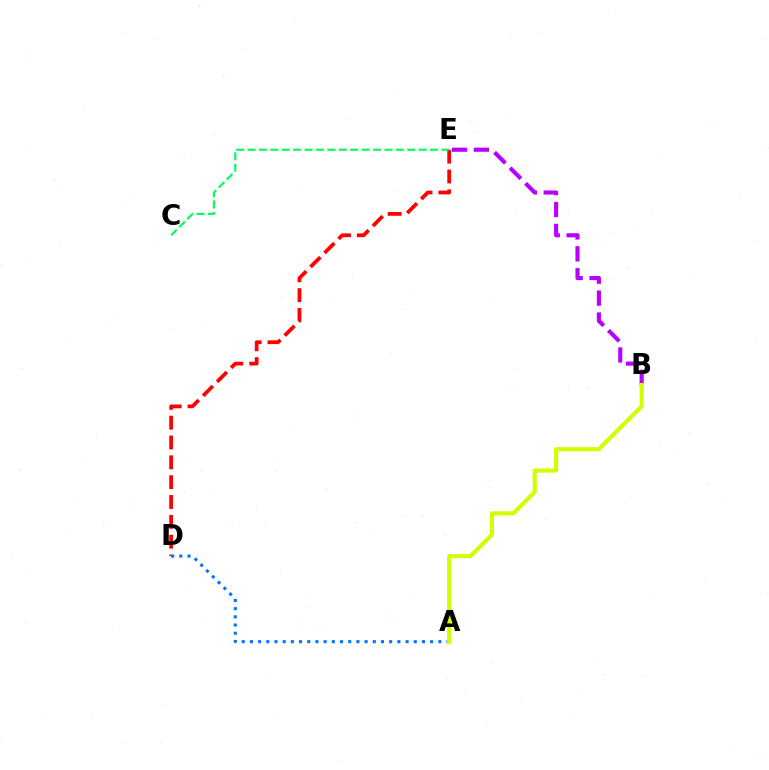{('D', 'E'): [{'color': '#ff0000', 'line_style': 'dashed', 'thickness': 2.7}], ('A', 'D'): [{'color': '#0074ff', 'line_style': 'dotted', 'thickness': 2.23}], ('B', 'E'): [{'color': '#b900ff', 'line_style': 'dashed', 'thickness': 2.97}], ('A', 'B'): [{'color': '#d1ff00', 'line_style': 'solid', 'thickness': 2.97}], ('C', 'E'): [{'color': '#00ff5c', 'line_style': 'dashed', 'thickness': 1.55}]}